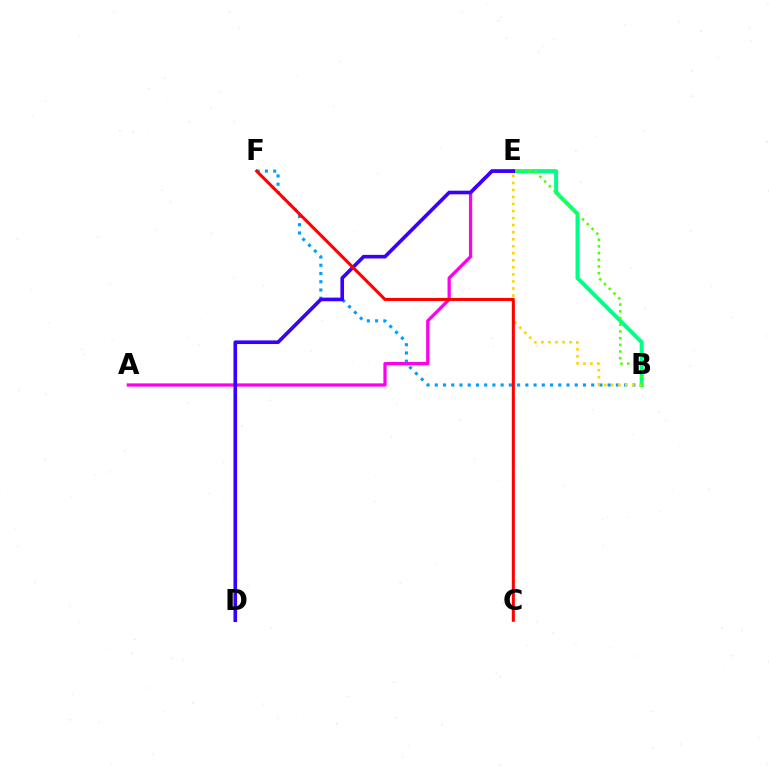{('B', 'F'): [{'color': '#009eff', 'line_style': 'dotted', 'thickness': 2.24}], ('B', 'E'): [{'color': '#00ff86', 'line_style': 'solid', 'thickness': 2.85}, {'color': '#ffd500', 'line_style': 'dotted', 'thickness': 1.91}, {'color': '#4fff00', 'line_style': 'dotted', 'thickness': 1.82}], ('A', 'E'): [{'color': '#ff00ed', 'line_style': 'solid', 'thickness': 2.35}], ('D', 'E'): [{'color': '#3700ff', 'line_style': 'solid', 'thickness': 2.61}], ('C', 'F'): [{'color': '#ff0000', 'line_style': 'solid', 'thickness': 2.2}]}